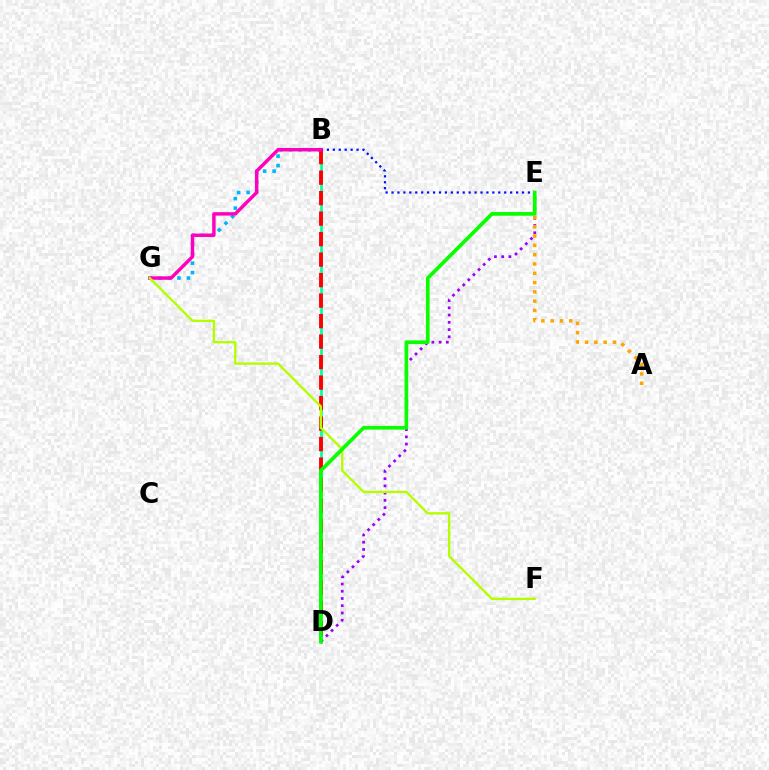{('B', 'D'): [{'color': '#00ff9d', 'line_style': 'solid', 'thickness': 1.94}, {'color': '#ff0000', 'line_style': 'dashed', 'thickness': 2.78}], ('B', 'G'): [{'color': '#00b5ff', 'line_style': 'dotted', 'thickness': 2.57}, {'color': '#ff00bd', 'line_style': 'solid', 'thickness': 2.47}], ('D', 'E'): [{'color': '#9b00ff', 'line_style': 'dotted', 'thickness': 1.97}, {'color': '#08ff00', 'line_style': 'solid', 'thickness': 2.64}], ('B', 'E'): [{'color': '#0010ff', 'line_style': 'dotted', 'thickness': 1.61}], ('A', 'E'): [{'color': '#ffa500', 'line_style': 'dotted', 'thickness': 2.52}], ('F', 'G'): [{'color': '#b3ff00', 'line_style': 'solid', 'thickness': 1.7}]}